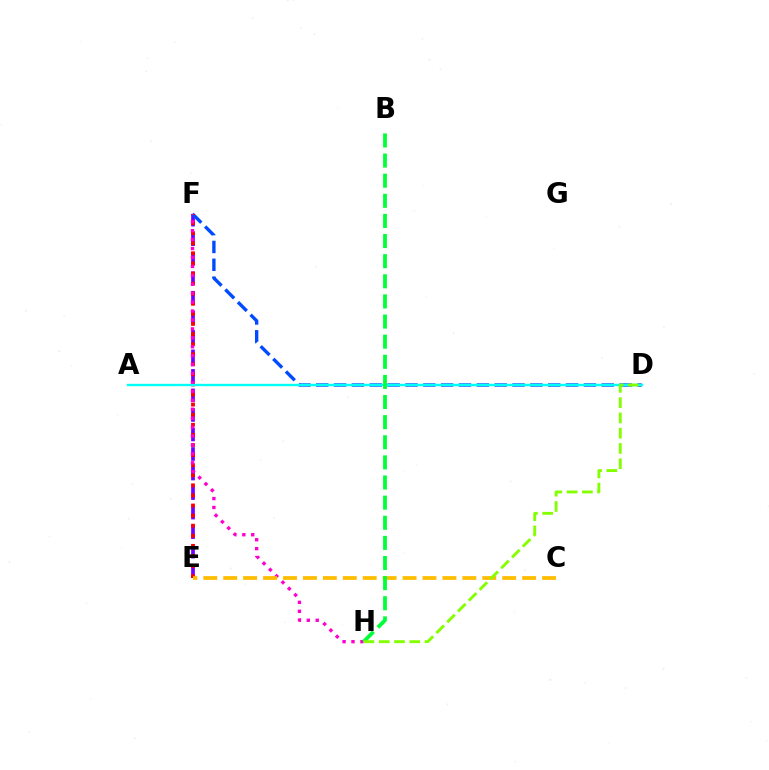{('E', 'F'): [{'color': '#7200ff', 'line_style': 'dashed', 'thickness': 2.65}, {'color': '#ff0000', 'line_style': 'dotted', 'thickness': 2.74}], ('D', 'F'): [{'color': '#004bff', 'line_style': 'dashed', 'thickness': 2.42}], ('F', 'H'): [{'color': '#ff00cf', 'line_style': 'dotted', 'thickness': 2.43}], ('A', 'D'): [{'color': '#00fff6', 'line_style': 'solid', 'thickness': 1.69}], ('C', 'E'): [{'color': '#ffbd00', 'line_style': 'dashed', 'thickness': 2.71}], ('B', 'H'): [{'color': '#00ff39', 'line_style': 'dashed', 'thickness': 2.73}], ('D', 'H'): [{'color': '#84ff00', 'line_style': 'dashed', 'thickness': 2.08}]}